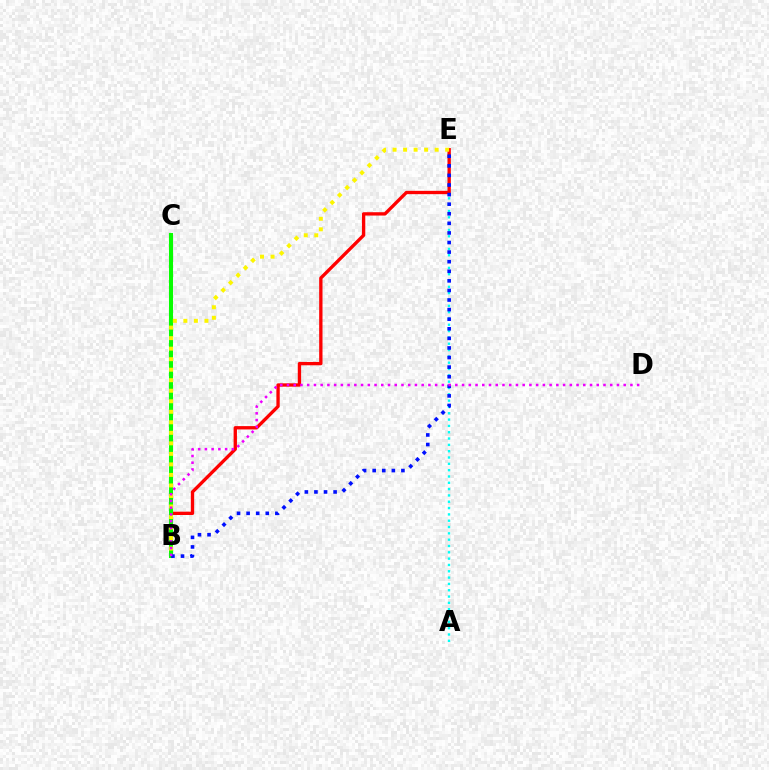{('A', 'E'): [{'color': '#00fff6', 'line_style': 'dotted', 'thickness': 1.72}], ('B', 'E'): [{'color': '#ff0000', 'line_style': 'solid', 'thickness': 2.4}, {'color': '#fcf500', 'line_style': 'dotted', 'thickness': 2.86}, {'color': '#0010ff', 'line_style': 'dotted', 'thickness': 2.6}], ('B', 'C'): [{'color': '#08ff00', 'line_style': 'solid', 'thickness': 2.93}], ('B', 'D'): [{'color': '#ee00ff', 'line_style': 'dotted', 'thickness': 1.83}]}